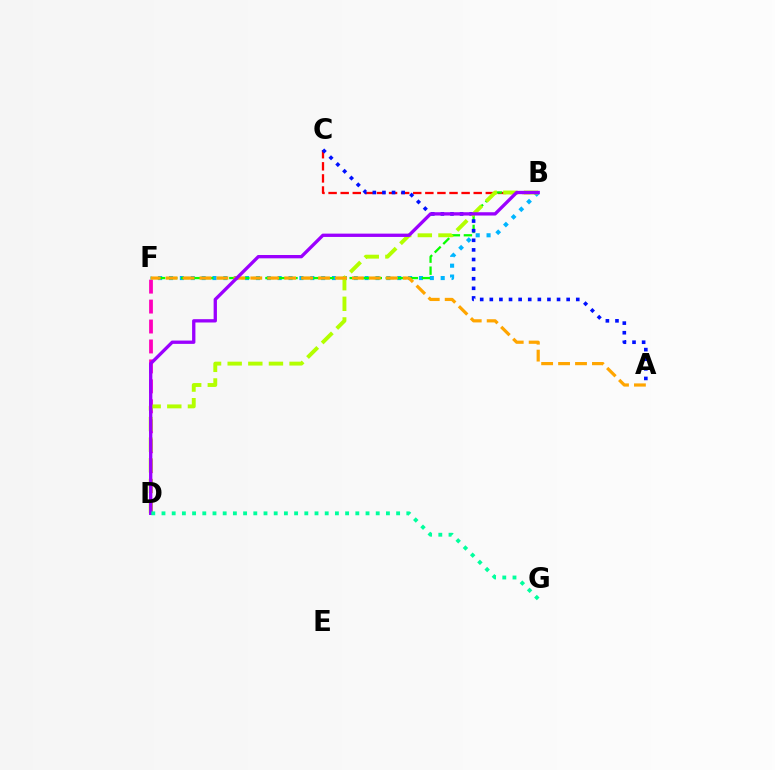{('B', 'F'): [{'color': '#00b5ff', 'line_style': 'dotted', 'thickness': 2.95}, {'color': '#08ff00', 'line_style': 'dashed', 'thickness': 1.64}], ('D', 'F'): [{'color': '#ff00bd', 'line_style': 'dashed', 'thickness': 2.71}], ('B', 'C'): [{'color': '#ff0000', 'line_style': 'dashed', 'thickness': 1.64}], ('A', 'C'): [{'color': '#0010ff', 'line_style': 'dotted', 'thickness': 2.61}], ('B', 'D'): [{'color': '#b3ff00', 'line_style': 'dashed', 'thickness': 2.8}, {'color': '#9b00ff', 'line_style': 'solid', 'thickness': 2.39}], ('A', 'F'): [{'color': '#ffa500', 'line_style': 'dashed', 'thickness': 2.3}], ('D', 'G'): [{'color': '#00ff9d', 'line_style': 'dotted', 'thickness': 2.77}]}